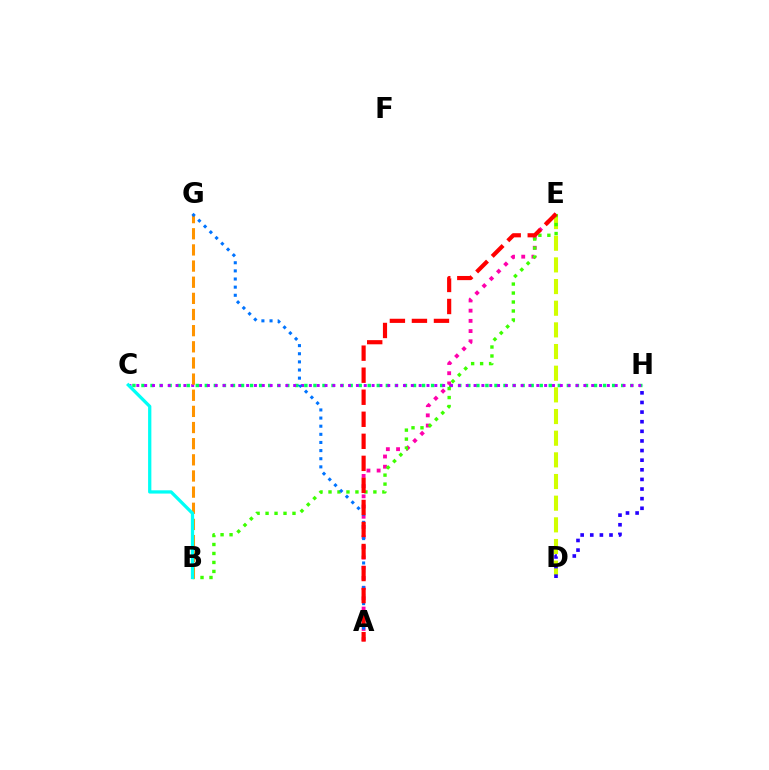{('C', 'H'): [{'color': '#00ff5c', 'line_style': 'dotted', 'thickness': 2.46}, {'color': '#b900ff', 'line_style': 'dotted', 'thickness': 2.13}], ('A', 'E'): [{'color': '#ff00ac', 'line_style': 'dotted', 'thickness': 2.77}, {'color': '#ff0000', 'line_style': 'dashed', 'thickness': 2.99}], ('D', 'E'): [{'color': '#d1ff00', 'line_style': 'dashed', 'thickness': 2.94}], ('D', 'H'): [{'color': '#2500ff', 'line_style': 'dotted', 'thickness': 2.61}], ('B', 'E'): [{'color': '#3dff00', 'line_style': 'dotted', 'thickness': 2.44}], ('B', 'G'): [{'color': '#ff9400', 'line_style': 'dashed', 'thickness': 2.19}], ('B', 'C'): [{'color': '#00fff6', 'line_style': 'solid', 'thickness': 2.36}], ('A', 'G'): [{'color': '#0074ff', 'line_style': 'dotted', 'thickness': 2.21}]}